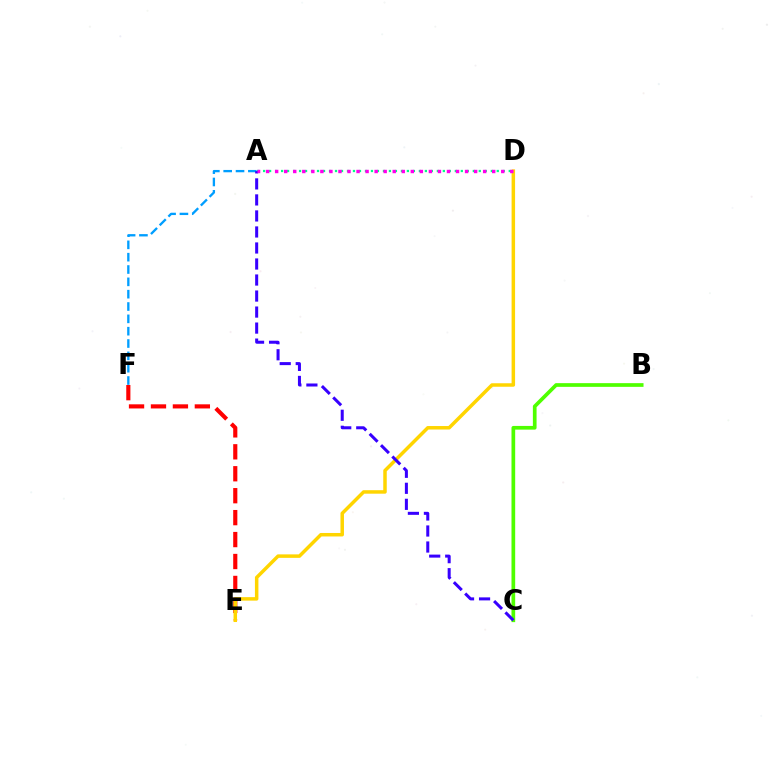{('B', 'C'): [{'color': '#4fff00', 'line_style': 'solid', 'thickness': 2.66}], ('E', 'F'): [{'color': '#ff0000', 'line_style': 'dashed', 'thickness': 2.98}], ('A', 'F'): [{'color': '#009eff', 'line_style': 'dashed', 'thickness': 1.68}], ('A', 'D'): [{'color': '#00ff86', 'line_style': 'dotted', 'thickness': 1.63}, {'color': '#ff00ed', 'line_style': 'dotted', 'thickness': 2.46}], ('D', 'E'): [{'color': '#ffd500', 'line_style': 'solid', 'thickness': 2.51}], ('A', 'C'): [{'color': '#3700ff', 'line_style': 'dashed', 'thickness': 2.18}]}